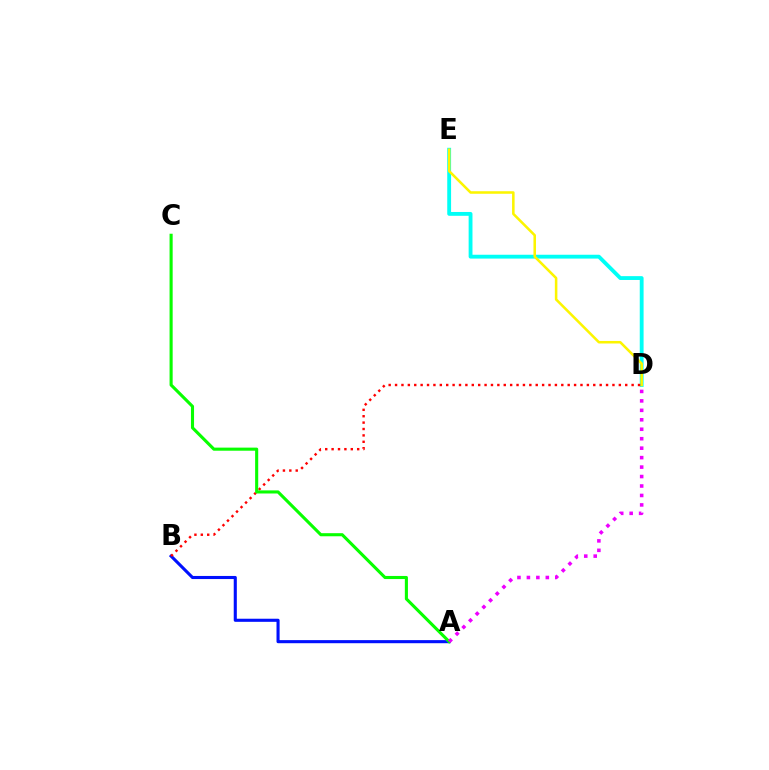{('D', 'E'): [{'color': '#00fff6', 'line_style': 'solid', 'thickness': 2.76}, {'color': '#fcf500', 'line_style': 'solid', 'thickness': 1.83}], ('A', 'B'): [{'color': '#0010ff', 'line_style': 'solid', 'thickness': 2.23}], ('B', 'D'): [{'color': '#ff0000', 'line_style': 'dotted', 'thickness': 1.74}], ('A', 'C'): [{'color': '#08ff00', 'line_style': 'solid', 'thickness': 2.23}], ('A', 'D'): [{'color': '#ee00ff', 'line_style': 'dotted', 'thickness': 2.57}]}